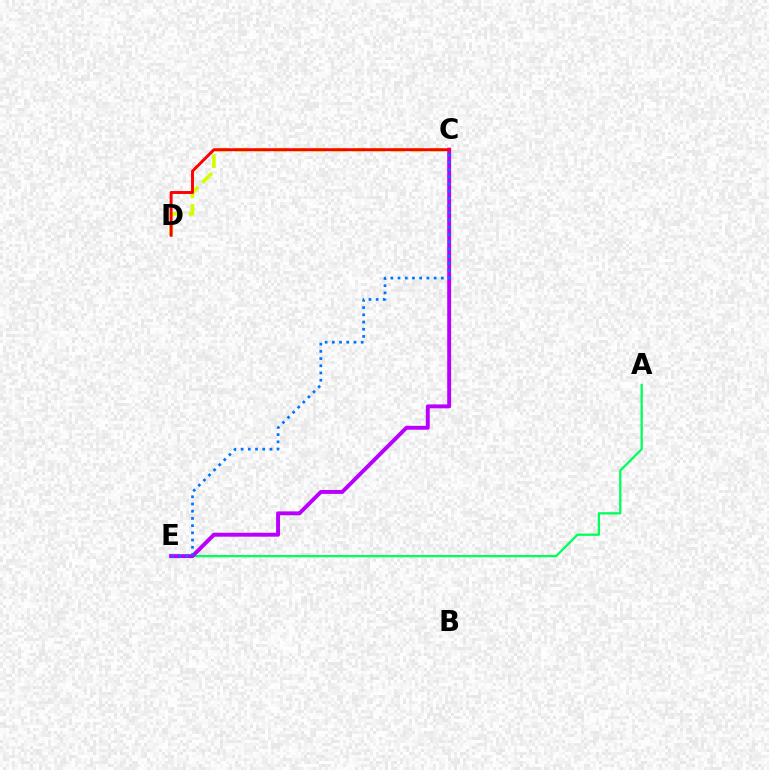{('C', 'D'): [{'color': '#d1ff00', 'line_style': 'dashed', 'thickness': 2.65}, {'color': '#ff0000', 'line_style': 'solid', 'thickness': 2.12}], ('A', 'E'): [{'color': '#00ff5c', 'line_style': 'solid', 'thickness': 1.64}], ('C', 'E'): [{'color': '#b900ff', 'line_style': 'solid', 'thickness': 2.82}, {'color': '#0074ff', 'line_style': 'dotted', 'thickness': 1.96}]}